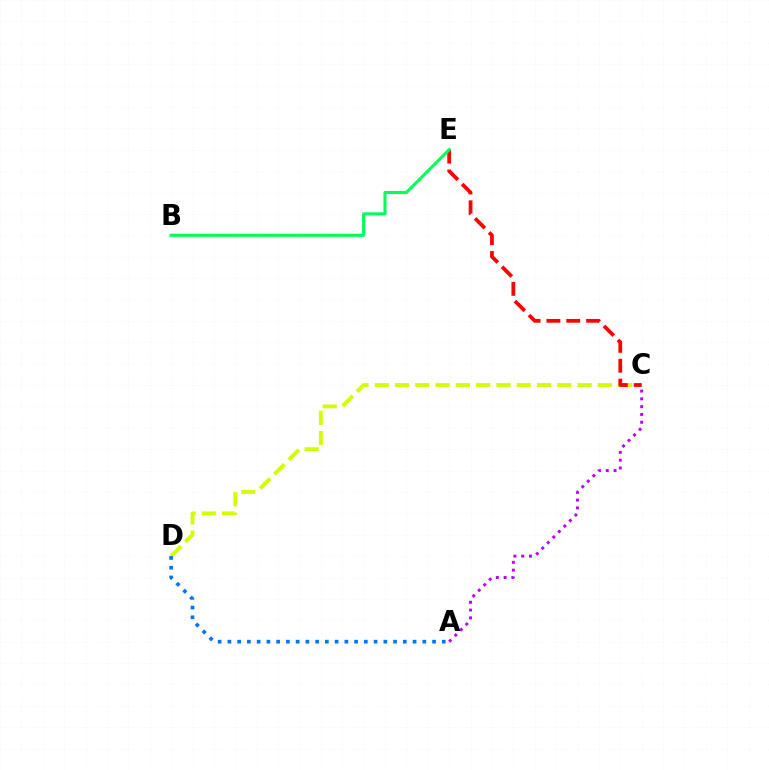{('C', 'D'): [{'color': '#d1ff00', 'line_style': 'dashed', 'thickness': 2.76}], ('A', 'C'): [{'color': '#b900ff', 'line_style': 'dotted', 'thickness': 2.12}], ('C', 'E'): [{'color': '#ff0000', 'line_style': 'dashed', 'thickness': 2.7}], ('B', 'E'): [{'color': '#00ff5c', 'line_style': 'solid', 'thickness': 2.24}], ('A', 'D'): [{'color': '#0074ff', 'line_style': 'dotted', 'thickness': 2.65}]}